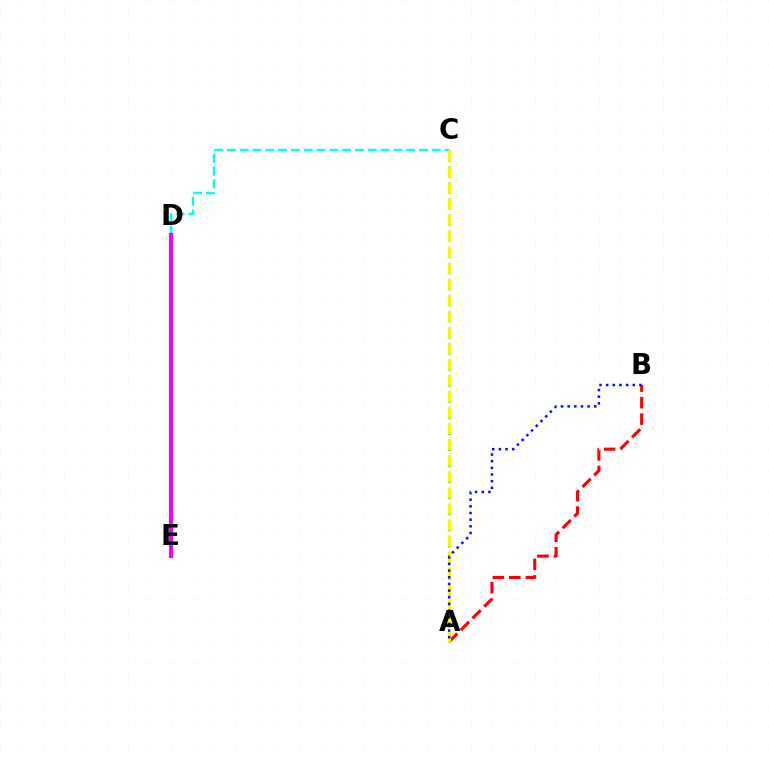{('A', 'C'): [{'color': '#08ff00', 'line_style': 'dashed', 'thickness': 2.18}, {'color': '#fcf500', 'line_style': 'dashed', 'thickness': 2.18}], ('C', 'D'): [{'color': '#00fff6', 'line_style': 'dashed', 'thickness': 1.74}], ('A', 'B'): [{'color': '#ff0000', 'line_style': 'dashed', 'thickness': 2.24}, {'color': '#0010ff', 'line_style': 'dotted', 'thickness': 1.81}], ('D', 'E'): [{'color': '#ee00ff', 'line_style': 'solid', 'thickness': 2.98}]}